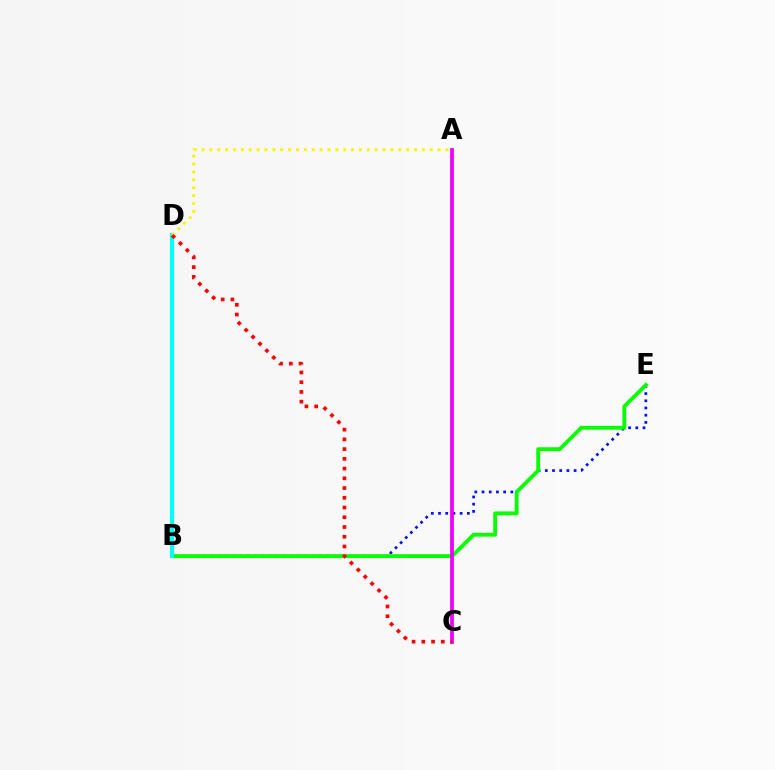{('B', 'E'): [{'color': '#0010ff', 'line_style': 'dotted', 'thickness': 1.96}, {'color': '#08ff00', 'line_style': 'solid', 'thickness': 2.76}], ('B', 'D'): [{'color': '#00fff6', 'line_style': 'solid', 'thickness': 2.95}], ('A', 'C'): [{'color': '#ee00ff', 'line_style': 'solid', 'thickness': 2.71}], ('A', 'D'): [{'color': '#fcf500', 'line_style': 'dotted', 'thickness': 2.14}], ('C', 'D'): [{'color': '#ff0000', 'line_style': 'dotted', 'thickness': 2.65}]}